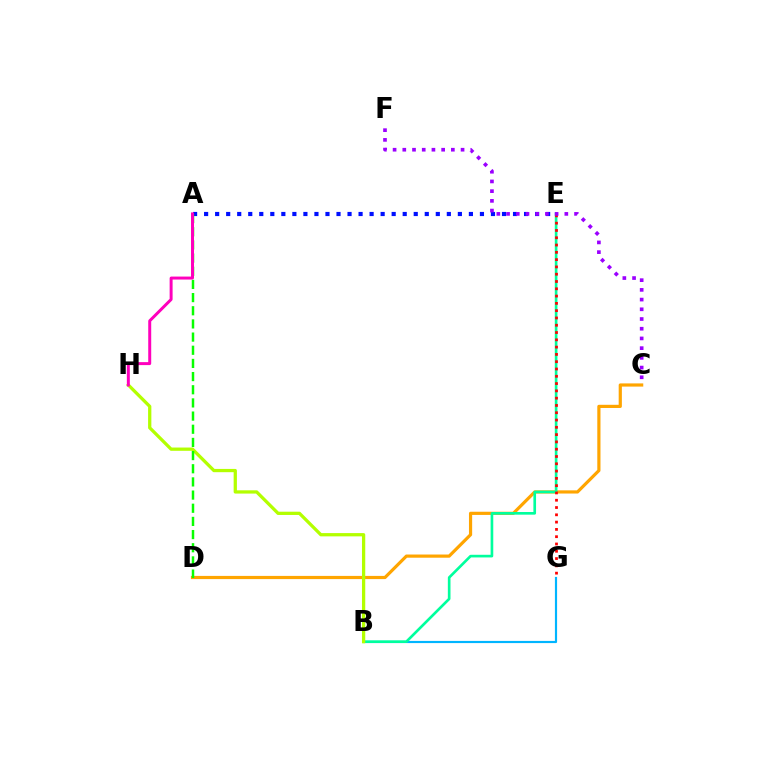{('C', 'D'): [{'color': '#ffa500', 'line_style': 'solid', 'thickness': 2.29}], ('A', 'E'): [{'color': '#0010ff', 'line_style': 'dotted', 'thickness': 3.0}], ('B', 'G'): [{'color': '#00b5ff', 'line_style': 'solid', 'thickness': 1.56}], ('B', 'E'): [{'color': '#00ff9d', 'line_style': 'solid', 'thickness': 1.91}], ('E', 'G'): [{'color': '#ff0000', 'line_style': 'dotted', 'thickness': 1.98}], ('B', 'H'): [{'color': '#b3ff00', 'line_style': 'solid', 'thickness': 2.35}], ('A', 'D'): [{'color': '#08ff00', 'line_style': 'dashed', 'thickness': 1.79}], ('A', 'H'): [{'color': '#ff00bd', 'line_style': 'solid', 'thickness': 2.14}], ('C', 'F'): [{'color': '#9b00ff', 'line_style': 'dotted', 'thickness': 2.64}]}